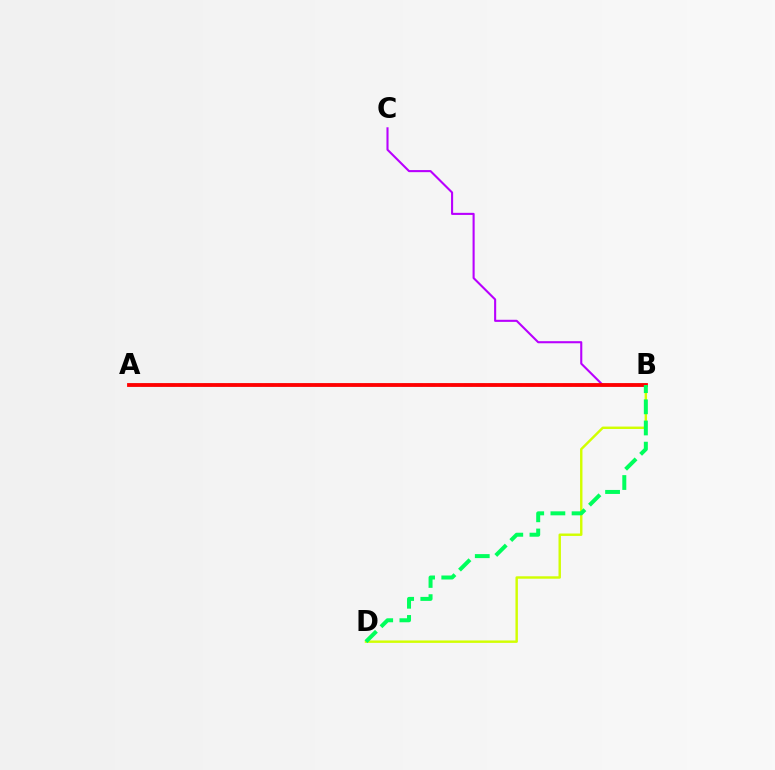{('B', 'D'): [{'color': '#d1ff00', 'line_style': 'solid', 'thickness': 1.74}, {'color': '#00ff5c', 'line_style': 'dashed', 'thickness': 2.88}], ('A', 'B'): [{'color': '#0074ff', 'line_style': 'dashed', 'thickness': 1.68}, {'color': '#ff0000', 'line_style': 'solid', 'thickness': 2.75}], ('B', 'C'): [{'color': '#b900ff', 'line_style': 'solid', 'thickness': 1.51}]}